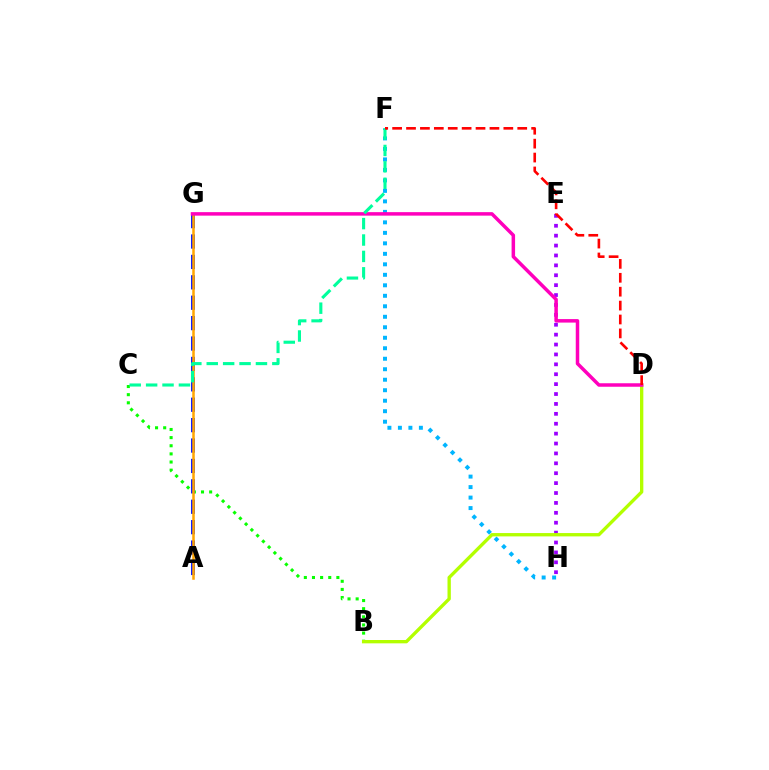{('B', 'C'): [{'color': '#08ff00', 'line_style': 'dotted', 'thickness': 2.21}], ('A', 'G'): [{'color': '#0010ff', 'line_style': 'dashed', 'thickness': 2.77}, {'color': '#ffa500', 'line_style': 'solid', 'thickness': 1.81}], ('E', 'H'): [{'color': '#9b00ff', 'line_style': 'dotted', 'thickness': 2.69}], ('F', 'H'): [{'color': '#00b5ff', 'line_style': 'dotted', 'thickness': 2.85}], ('B', 'D'): [{'color': '#b3ff00', 'line_style': 'solid', 'thickness': 2.4}], ('D', 'G'): [{'color': '#ff00bd', 'line_style': 'solid', 'thickness': 2.52}], ('C', 'F'): [{'color': '#00ff9d', 'line_style': 'dashed', 'thickness': 2.23}], ('D', 'F'): [{'color': '#ff0000', 'line_style': 'dashed', 'thickness': 1.89}]}